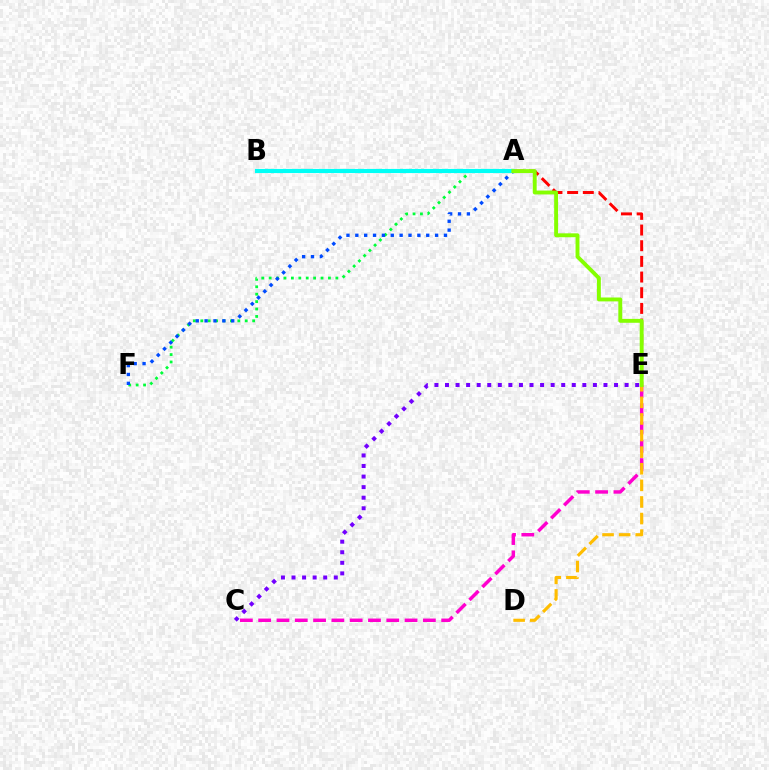{('A', 'F'): [{'color': '#00ff39', 'line_style': 'dotted', 'thickness': 2.01}, {'color': '#004bff', 'line_style': 'dotted', 'thickness': 2.41}], ('C', 'E'): [{'color': '#7200ff', 'line_style': 'dotted', 'thickness': 2.87}, {'color': '#ff00cf', 'line_style': 'dashed', 'thickness': 2.49}], ('A', 'E'): [{'color': '#ff0000', 'line_style': 'dashed', 'thickness': 2.13}, {'color': '#84ff00', 'line_style': 'solid', 'thickness': 2.8}], ('A', 'B'): [{'color': '#00fff6', 'line_style': 'solid', 'thickness': 2.98}], ('D', 'E'): [{'color': '#ffbd00', 'line_style': 'dashed', 'thickness': 2.26}]}